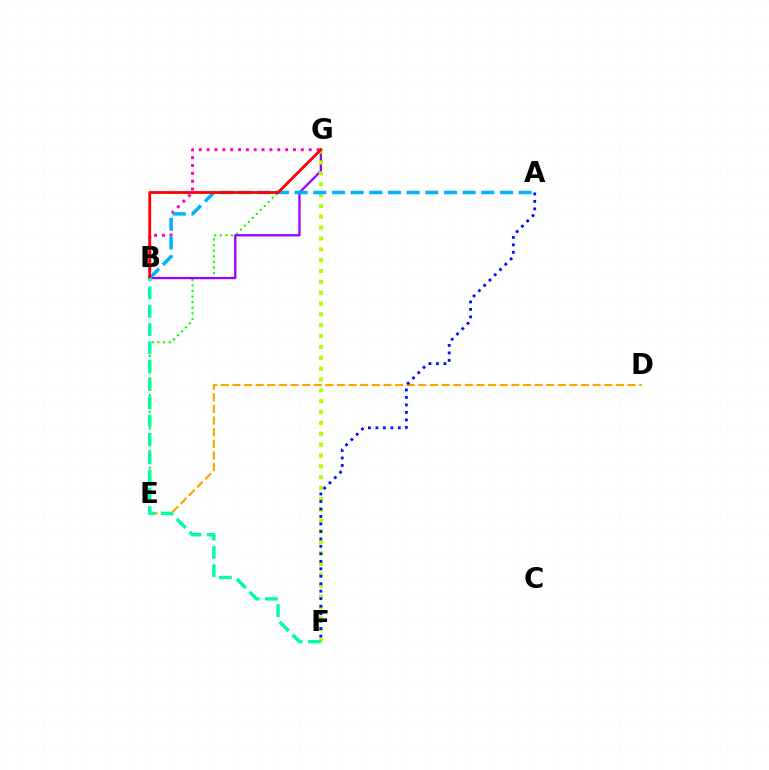{('D', 'E'): [{'color': '#ffa500', 'line_style': 'dashed', 'thickness': 1.58}], ('E', 'G'): [{'color': '#08ff00', 'line_style': 'dotted', 'thickness': 1.52}], ('B', 'G'): [{'color': '#9b00ff', 'line_style': 'solid', 'thickness': 1.66}, {'color': '#ff00bd', 'line_style': 'dotted', 'thickness': 2.13}, {'color': '#ff0000', 'line_style': 'solid', 'thickness': 2.03}], ('F', 'G'): [{'color': '#b3ff00', 'line_style': 'dotted', 'thickness': 2.95}], ('A', 'B'): [{'color': '#00b5ff', 'line_style': 'dashed', 'thickness': 2.54}], ('B', 'F'): [{'color': '#00ff9d', 'line_style': 'dashed', 'thickness': 2.49}], ('A', 'F'): [{'color': '#0010ff', 'line_style': 'dotted', 'thickness': 2.03}]}